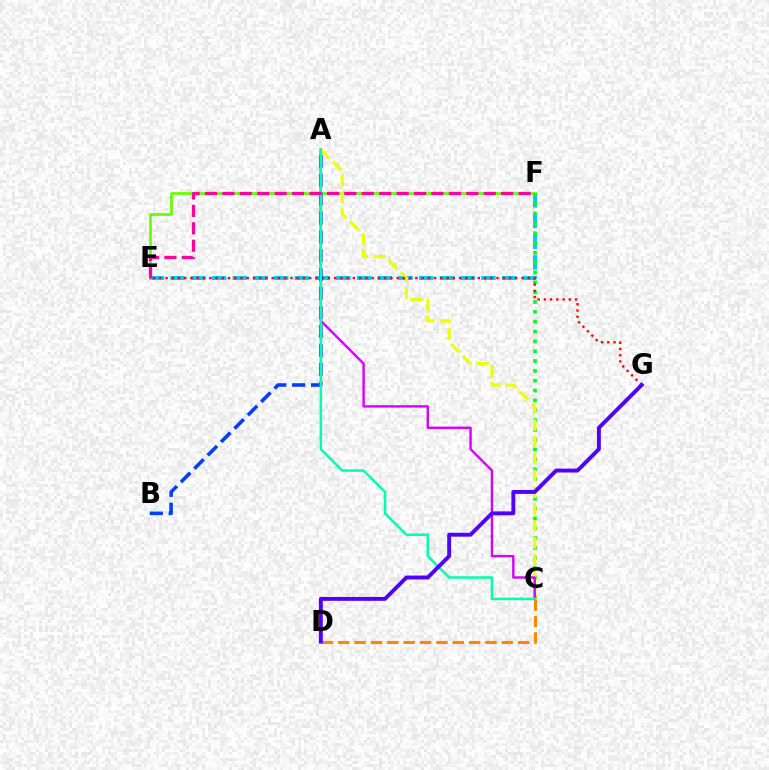{('E', 'F'): [{'color': '#00c7ff', 'line_style': 'dashed', 'thickness': 2.82}, {'color': '#66ff00', 'line_style': 'solid', 'thickness': 1.96}, {'color': '#ff00a0', 'line_style': 'dashed', 'thickness': 2.37}], ('C', 'F'): [{'color': '#00ff27', 'line_style': 'dotted', 'thickness': 2.67}], ('A', 'C'): [{'color': '#eeff00', 'line_style': 'dashed', 'thickness': 2.29}, {'color': '#d600ff', 'line_style': 'solid', 'thickness': 1.74}, {'color': '#00ffaf', 'line_style': 'solid', 'thickness': 1.81}], ('E', 'G'): [{'color': '#ff0000', 'line_style': 'dotted', 'thickness': 1.7}], ('A', 'B'): [{'color': '#003fff', 'line_style': 'dashed', 'thickness': 2.57}], ('C', 'D'): [{'color': '#ff8800', 'line_style': 'dashed', 'thickness': 2.22}], ('D', 'G'): [{'color': '#4f00ff', 'line_style': 'solid', 'thickness': 2.81}]}